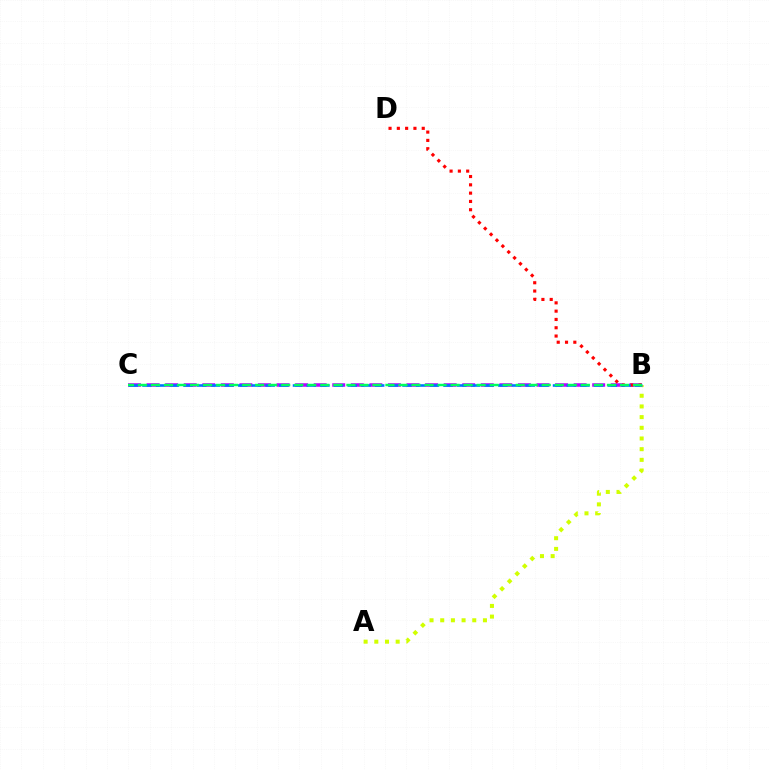{('B', 'C'): [{'color': '#b900ff', 'line_style': 'dashed', 'thickness': 2.52}, {'color': '#0074ff', 'line_style': 'dashed', 'thickness': 1.86}, {'color': '#00ff5c', 'line_style': 'dashed', 'thickness': 1.77}], ('B', 'D'): [{'color': '#ff0000', 'line_style': 'dotted', 'thickness': 2.25}], ('A', 'B'): [{'color': '#d1ff00', 'line_style': 'dotted', 'thickness': 2.9}]}